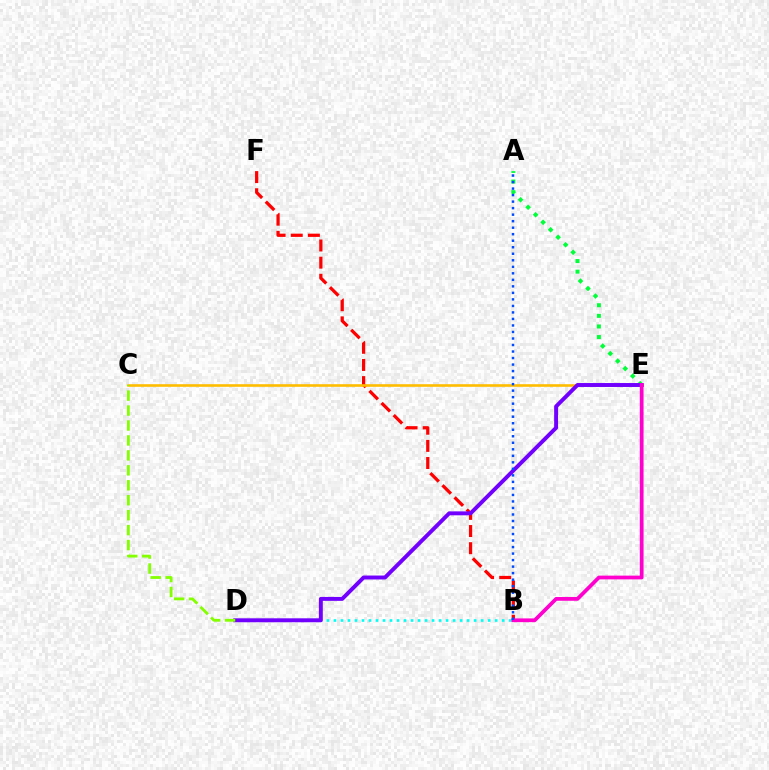{('A', 'E'): [{'color': '#00ff39', 'line_style': 'dotted', 'thickness': 2.88}], ('B', 'D'): [{'color': '#00fff6', 'line_style': 'dotted', 'thickness': 1.9}], ('B', 'F'): [{'color': '#ff0000', 'line_style': 'dashed', 'thickness': 2.33}], ('C', 'E'): [{'color': '#ffbd00', 'line_style': 'solid', 'thickness': 1.89}], ('D', 'E'): [{'color': '#7200ff', 'line_style': 'solid', 'thickness': 2.83}], ('B', 'E'): [{'color': '#ff00cf', 'line_style': 'solid', 'thickness': 2.7}], ('C', 'D'): [{'color': '#84ff00', 'line_style': 'dashed', 'thickness': 2.03}], ('A', 'B'): [{'color': '#004bff', 'line_style': 'dotted', 'thickness': 1.77}]}